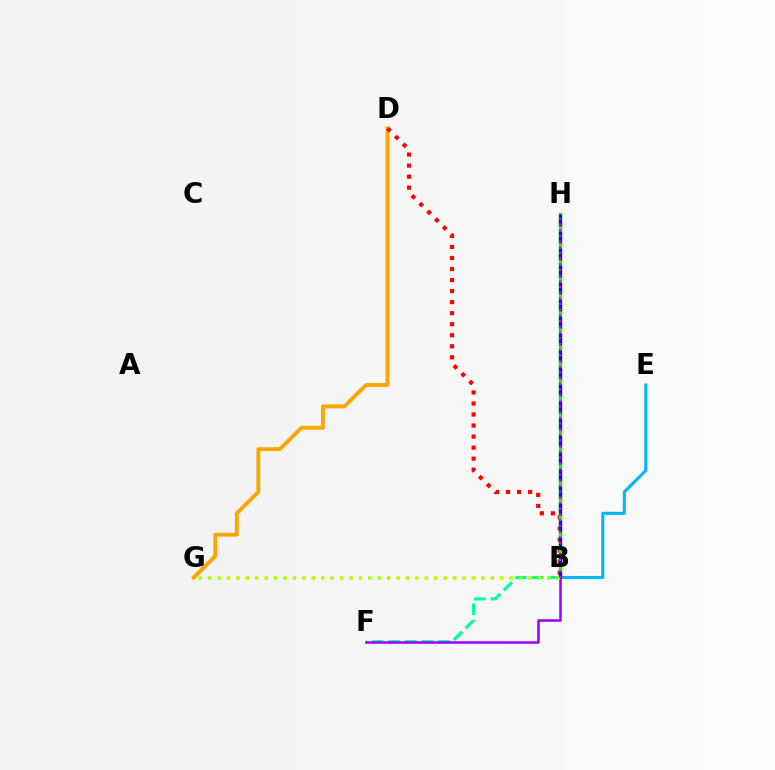{('D', 'G'): [{'color': '#ffa500', 'line_style': 'solid', 'thickness': 2.8}], ('B', 'E'): [{'color': '#00b5ff', 'line_style': 'solid', 'thickness': 2.2}], ('B', 'D'): [{'color': '#ff0000', 'line_style': 'dotted', 'thickness': 3.0}], ('B', 'F'): [{'color': '#00ff9d', 'line_style': 'dashed', 'thickness': 2.25}, {'color': '#9b00ff', 'line_style': 'solid', 'thickness': 1.83}], ('B', 'H'): [{'color': '#08ff00', 'line_style': 'solid', 'thickness': 2.46}, {'color': '#0010ff', 'line_style': 'dashed', 'thickness': 2.31}, {'color': '#ff00bd', 'line_style': 'dotted', 'thickness': 1.54}], ('B', 'G'): [{'color': '#b3ff00', 'line_style': 'dotted', 'thickness': 2.56}]}